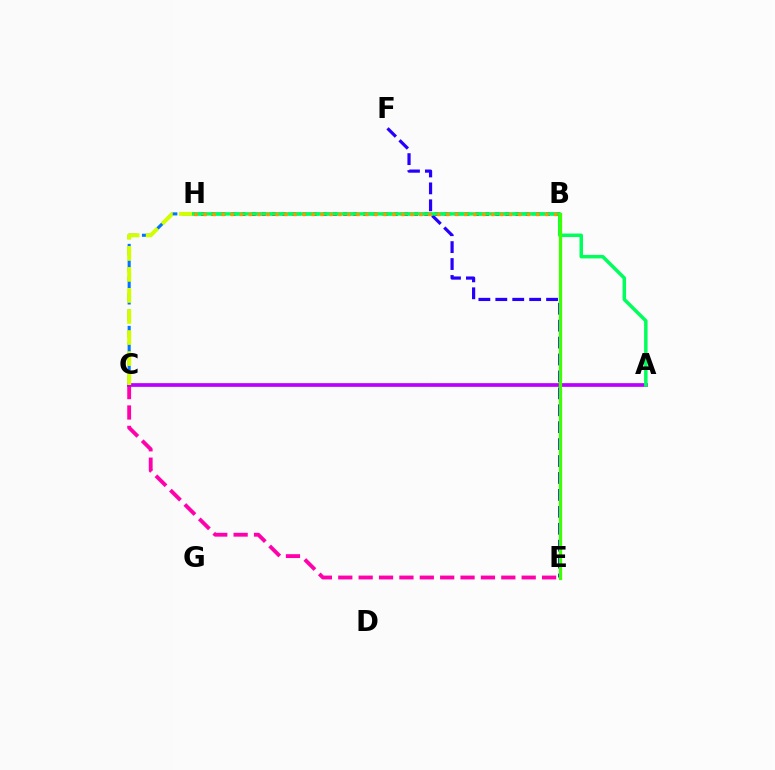{('B', 'H'): [{'color': '#00fff6', 'line_style': 'dashed', 'thickness': 2.55}, {'color': '#ff0000', 'line_style': 'dotted', 'thickness': 2.76}, {'color': '#ff9400', 'line_style': 'dotted', 'thickness': 2.44}], ('C', 'H'): [{'color': '#0074ff', 'line_style': 'dashed', 'thickness': 2.23}, {'color': '#d1ff00', 'line_style': 'dashed', 'thickness': 2.86}], ('C', 'E'): [{'color': '#ff00ac', 'line_style': 'dashed', 'thickness': 2.77}], ('A', 'C'): [{'color': '#b900ff', 'line_style': 'solid', 'thickness': 2.67}], ('E', 'F'): [{'color': '#2500ff', 'line_style': 'dashed', 'thickness': 2.3}], ('A', 'H'): [{'color': '#00ff5c', 'line_style': 'solid', 'thickness': 2.51}], ('B', 'E'): [{'color': '#3dff00', 'line_style': 'solid', 'thickness': 2.34}]}